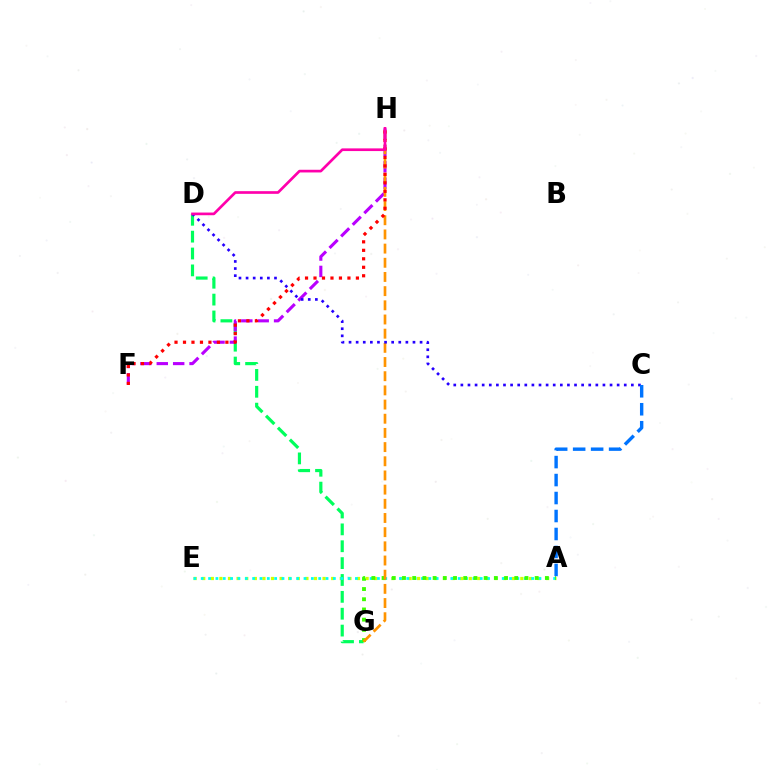{('A', 'E'): [{'color': '#d1ff00', 'line_style': 'dotted', 'thickness': 2.34}, {'color': '#00fff6', 'line_style': 'dotted', 'thickness': 1.99}], ('D', 'G'): [{'color': '#00ff5c', 'line_style': 'dashed', 'thickness': 2.29}], ('F', 'H'): [{'color': '#b900ff', 'line_style': 'dashed', 'thickness': 2.23}, {'color': '#ff0000', 'line_style': 'dotted', 'thickness': 2.3}], ('A', 'G'): [{'color': '#3dff00', 'line_style': 'dotted', 'thickness': 2.77}], ('G', 'H'): [{'color': '#ff9400', 'line_style': 'dashed', 'thickness': 1.93}], ('C', 'D'): [{'color': '#2500ff', 'line_style': 'dotted', 'thickness': 1.93}], ('A', 'C'): [{'color': '#0074ff', 'line_style': 'dashed', 'thickness': 2.44}], ('D', 'H'): [{'color': '#ff00ac', 'line_style': 'solid', 'thickness': 1.93}]}